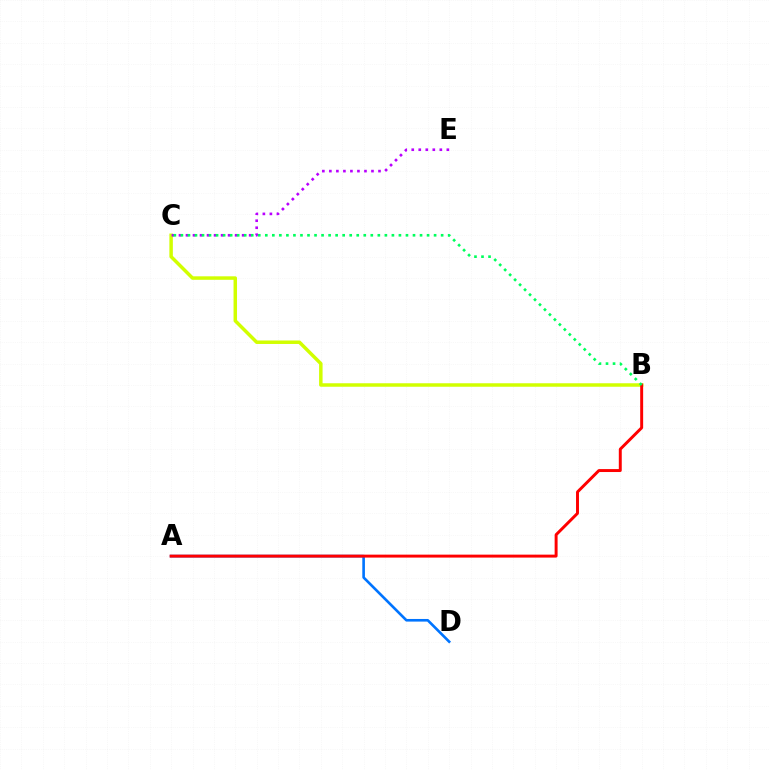{('A', 'D'): [{'color': '#0074ff', 'line_style': 'solid', 'thickness': 1.89}], ('B', 'C'): [{'color': '#d1ff00', 'line_style': 'solid', 'thickness': 2.51}, {'color': '#00ff5c', 'line_style': 'dotted', 'thickness': 1.91}], ('C', 'E'): [{'color': '#b900ff', 'line_style': 'dotted', 'thickness': 1.91}], ('A', 'B'): [{'color': '#ff0000', 'line_style': 'solid', 'thickness': 2.12}]}